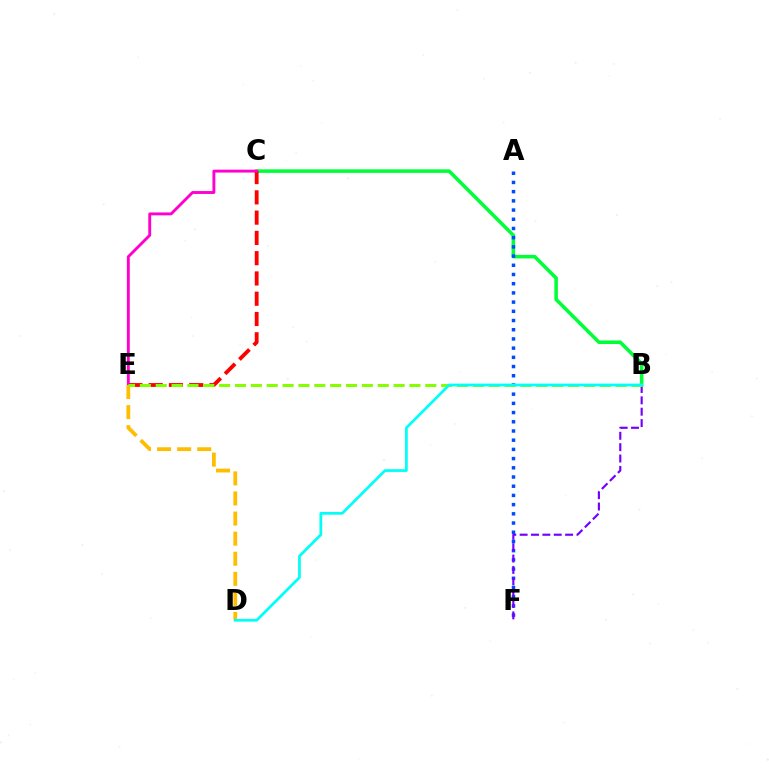{('B', 'C'): [{'color': '#00ff39', 'line_style': 'solid', 'thickness': 2.56}], ('A', 'F'): [{'color': '#004bff', 'line_style': 'dotted', 'thickness': 2.5}], ('C', 'E'): [{'color': '#ff0000', 'line_style': 'dashed', 'thickness': 2.75}, {'color': '#ff00cf', 'line_style': 'solid', 'thickness': 2.08}], ('B', 'F'): [{'color': '#7200ff', 'line_style': 'dashed', 'thickness': 1.54}], ('D', 'E'): [{'color': '#ffbd00', 'line_style': 'dashed', 'thickness': 2.73}], ('B', 'E'): [{'color': '#84ff00', 'line_style': 'dashed', 'thickness': 2.15}], ('B', 'D'): [{'color': '#00fff6', 'line_style': 'solid', 'thickness': 1.97}]}